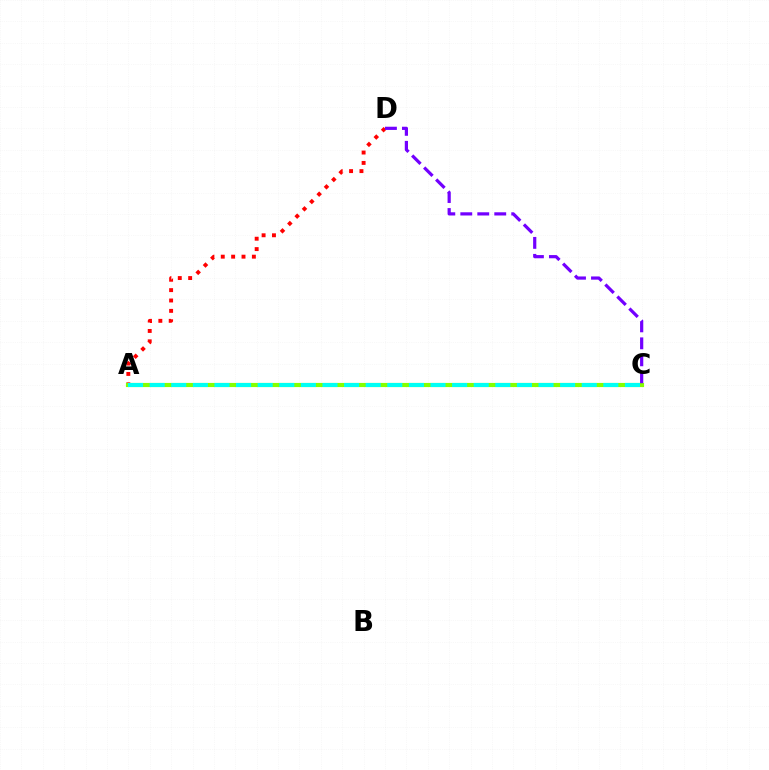{('A', 'D'): [{'color': '#ff0000', 'line_style': 'dotted', 'thickness': 2.82}], ('A', 'C'): [{'color': '#84ff00', 'line_style': 'solid', 'thickness': 2.98}, {'color': '#00fff6', 'line_style': 'dashed', 'thickness': 2.94}], ('C', 'D'): [{'color': '#7200ff', 'line_style': 'dashed', 'thickness': 2.31}]}